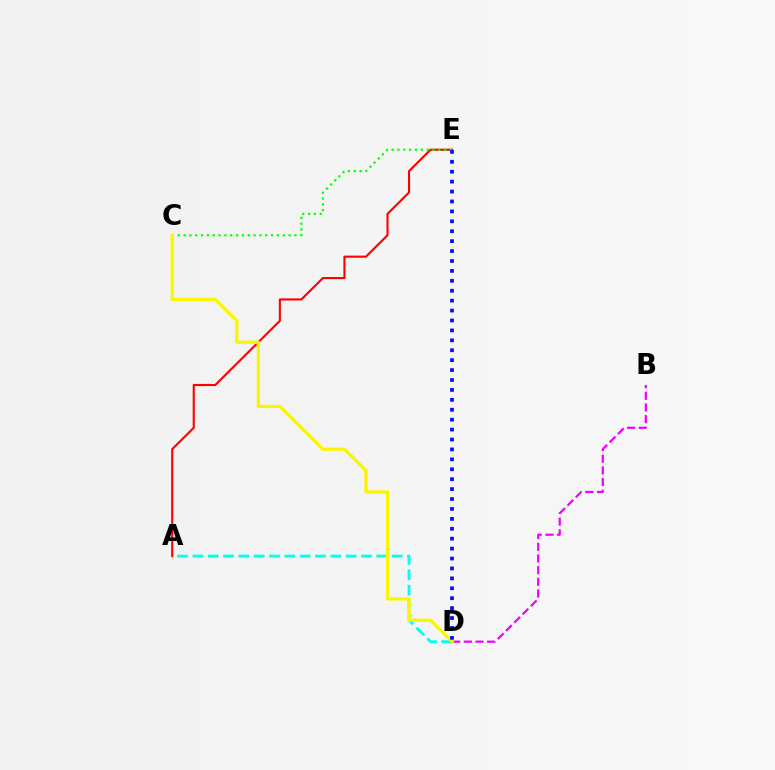{('A', 'D'): [{'color': '#00fff6', 'line_style': 'dashed', 'thickness': 2.08}], ('A', 'E'): [{'color': '#ff0000', 'line_style': 'solid', 'thickness': 1.52}], ('B', 'D'): [{'color': '#ee00ff', 'line_style': 'dashed', 'thickness': 1.59}], ('C', 'E'): [{'color': '#08ff00', 'line_style': 'dotted', 'thickness': 1.59}], ('C', 'D'): [{'color': '#fcf500', 'line_style': 'solid', 'thickness': 2.35}], ('D', 'E'): [{'color': '#0010ff', 'line_style': 'dotted', 'thickness': 2.69}]}